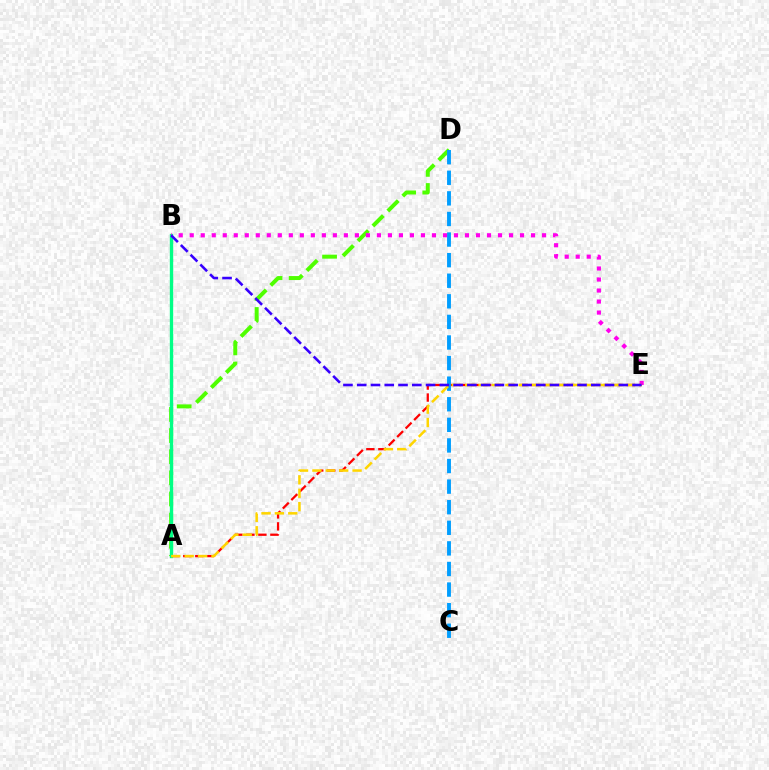{('A', 'E'): [{'color': '#ff0000', 'line_style': 'dashed', 'thickness': 1.63}, {'color': '#ffd500', 'line_style': 'dashed', 'thickness': 1.82}], ('A', 'D'): [{'color': '#4fff00', 'line_style': 'dashed', 'thickness': 2.87}], ('A', 'B'): [{'color': '#00ff86', 'line_style': 'solid', 'thickness': 2.41}], ('C', 'D'): [{'color': '#009eff', 'line_style': 'dashed', 'thickness': 2.8}], ('B', 'E'): [{'color': '#ff00ed', 'line_style': 'dotted', 'thickness': 2.99}, {'color': '#3700ff', 'line_style': 'dashed', 'thickness': 1.87}]}